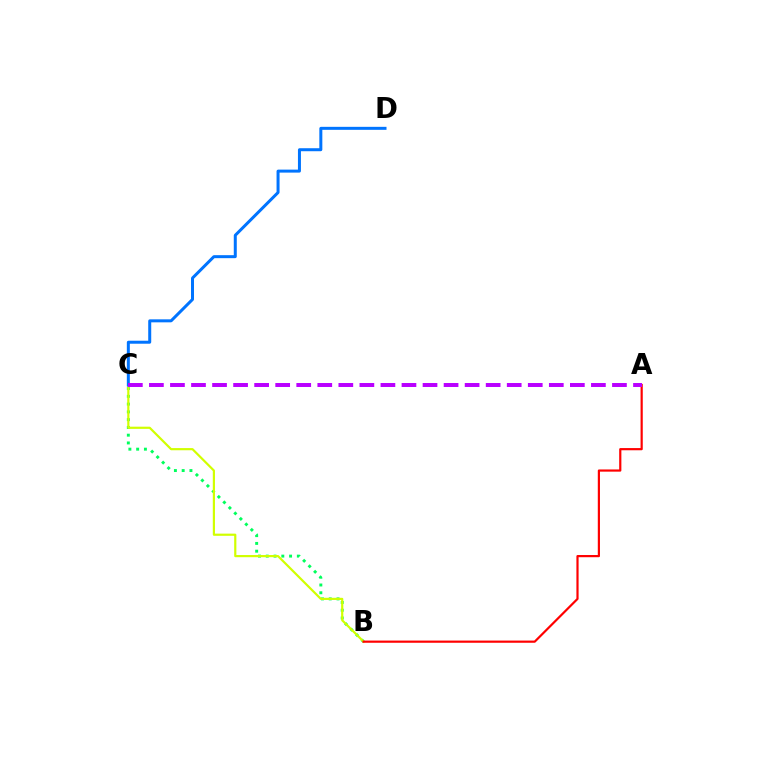{('B', 'C'): [{'color': '#00ff5c', 'line_style': 'dotted', 'thickness': 2.11}, {'color': '#d1ff00', 'line_style': 'solid', 'thickness': 1.57}], ('A', 'B'): [{'color': '#ff0000', 'line_style': 'solid', 'thickness': 1.58}], ('C', 'D'): [{'color': '#0074ff', 'line_style': 'solid', 'thickness': 2.16}], ('A', 'C'): [{'color': '#b900ff', 'line_style': 'dashed', 'thickness': 2.86}]}